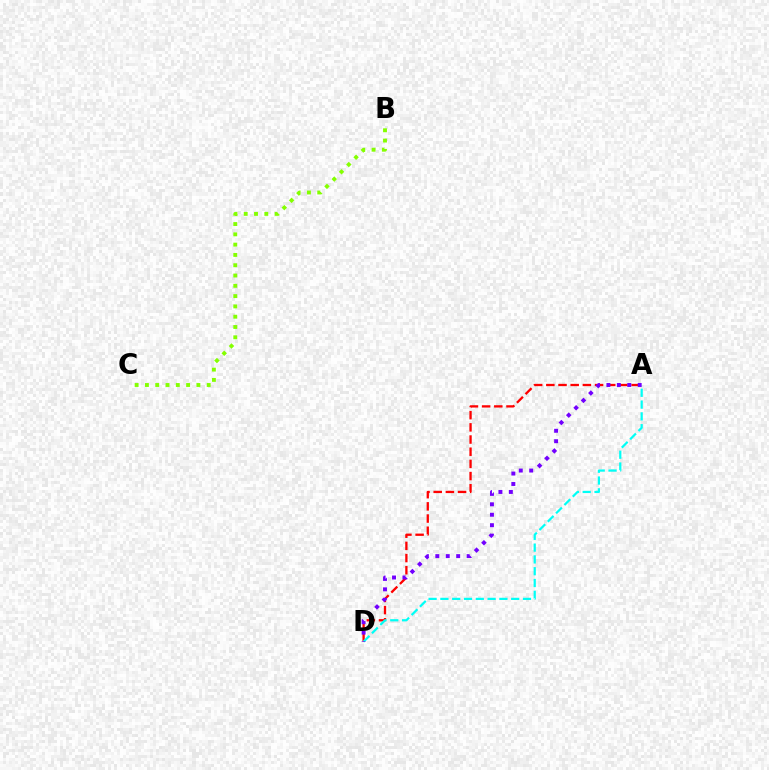{('B', 'C'): [{'color': '#84ff00', 'line_style': 'dotted', 'thickness': 2.8}], ('A', 'D'): [{'color': '#ff0000', 'line_style': 'dashed', 'thickness': 1.65}, {'color': '#00fff6', 'line_style': 'dashed', 'thickness': 1.6}, {'color': '#7200ff', 'line_style': 'dotted', 'thickness': 2.83}]}